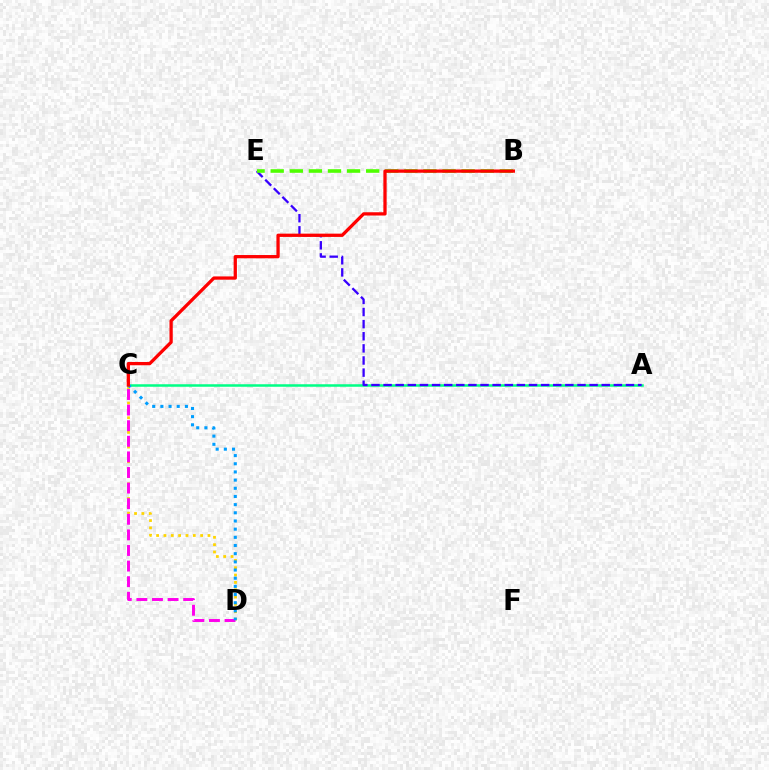{('A', 'C'): [{'color': '#00ff86', 'line_style': 'solid', 'thickness': 1.81}], ('C', 'D'): [{'color': '#ffd500', 'line_style': 'dotted', 'thickness': 1.99}, {'color': '#ff00ed', 'line_style': 'dashed', 'thickness': 2.12}, {'color': '#009eff', 'line_style': 'dotted', 'thickness': 2.22}], ('A', 'E'): [{'color': '#3700ff', 'line_style': 'dashed', 'thickness': 1.65}], ('B', 'E'): [{'color': '#4fff00', 'line_style': 'dashed', 'thickness': 2.59}], ('B', 'C'): [{'color': '#ff0000', 'line_style': 'solid', 'thickness': 2.36}]}